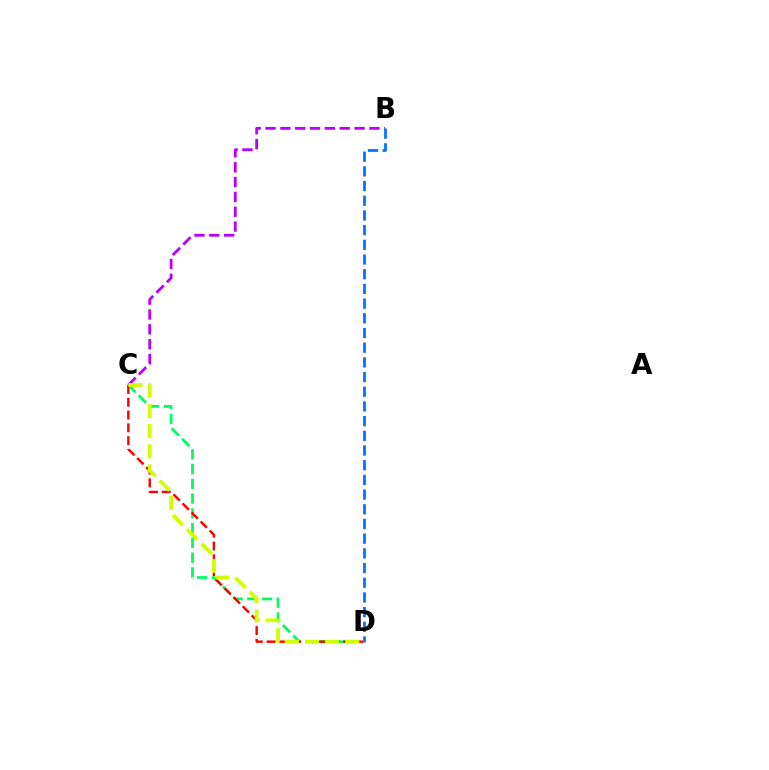{('C', 'D'): [{'color': '#00ff5c', 'line_style': 'dashed', 'thickness': 2.0}, {'color': '#ff0000', 'line_style': 'dashed', 'thickness': 1.74}, {'color': '#d1ff00', 'line_style': 'dashed', 'thickness': 2.74}], ('B', 'C'): [{'color': '#b900ff', 'line_style': 'dashed', 'thickness': 2.02}], ('B', 'D'): [{'color': '#0074ff', 'line_style': 'dashed', 'thickness': 2.0}]}